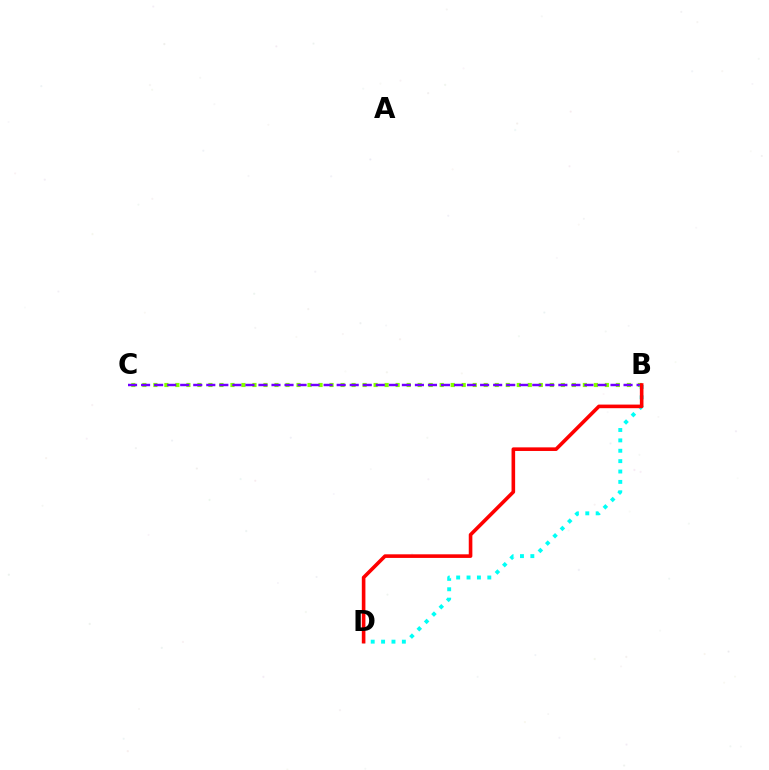{('B', 'C'): [{'color': '#84ff00', 'line_style': 'dotted', 'thickness': 2.99}, {'color': '#7200ff', 'line_style': 'dashed', 'thickness': 1.77}], ('B', 'D'): [{'color': '#00fff6', 'line_style': 'dotted', 'thickness': 2.82}, {'color': '#ff0000', 'line_style': 'solid', 'thickness': 2.6}]}